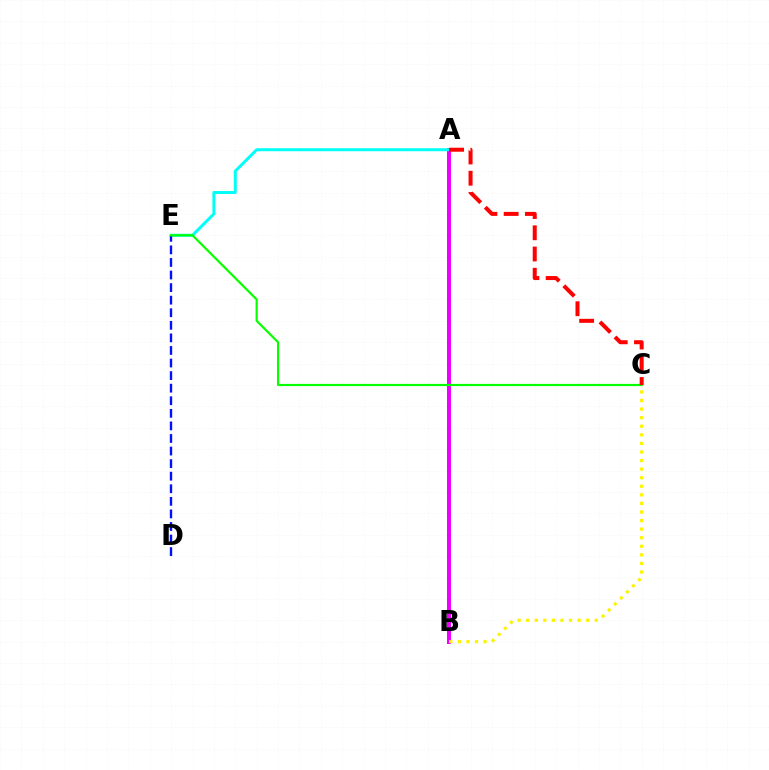{('A', 'B'): [{'color': '#ee00ff', 'line_style': 'solid', 'thickness': 2.88}], ('A', 'E'): [{'color': '#00fff6', 'line_style': 'solid', 'thickness': 2.15}], ('D', 'E'): [{'color': '#0010ff', 'line_style': 'dashed', 'thickness': 1.71}], ('C', 'E'): [{'color': '#08ff00', 'line_style': 'solid', 'thickness': 1.58}], ('A', 'C'): [{'color': '#ff0000', 'line_style': 'dashed', 'thickness': 2.89}], ('B', 'C'): [{'color': '#fcf500', 'line_style': 'dotted', 'thickness': 2.33}]}